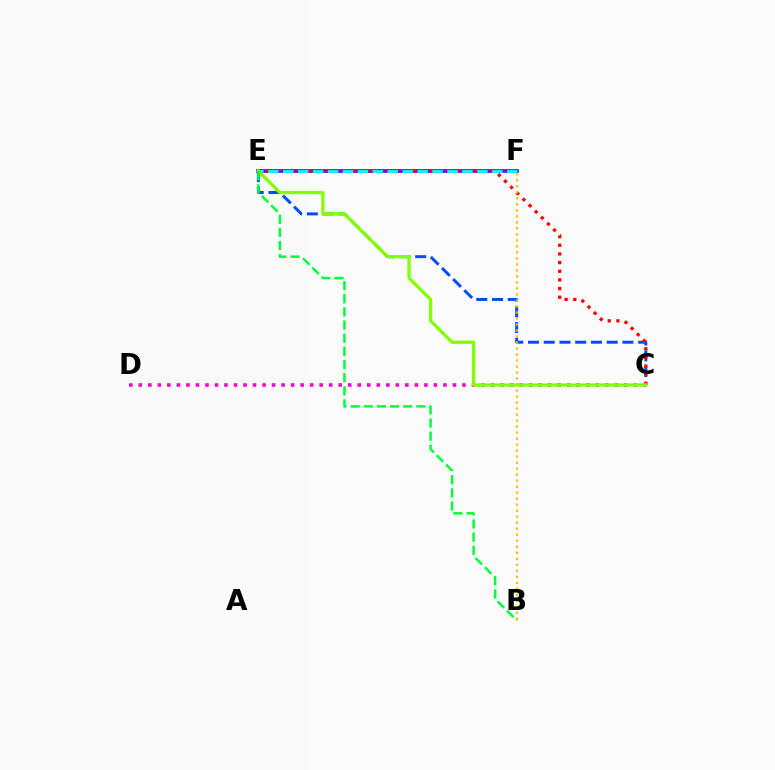{('C', 'E'): [{'color': '#004bff', 'line_style': 'dashed', 'thickness': 2.14}, {'color': '#ff0000', 'line_style': 'dotted', 'thickness': 2.35}, {'color': '#84ff00', 'line_style': 'solid', 'thickness': 2.37}], ('E', 'F'): [{'color': '#7200ff', 'line_style': 'solid', 'thickness': 2.68}, {'color': '#00fff6', 'line_style': 'dashed', 'thickness': 2.03}], ('C', 'D'): [{'color': '#ff00cf', 'line_style': 'dotted', 'thickness': 2.59}], ('B', 'F'): [{'color': '#ffbd00', 'line_style': 'dotted', 'thickness': 1.63}], ('B', 'E'): [{'color': '#00ff39', 'line_style': 'dashed', 'thickness': 1.79}]}